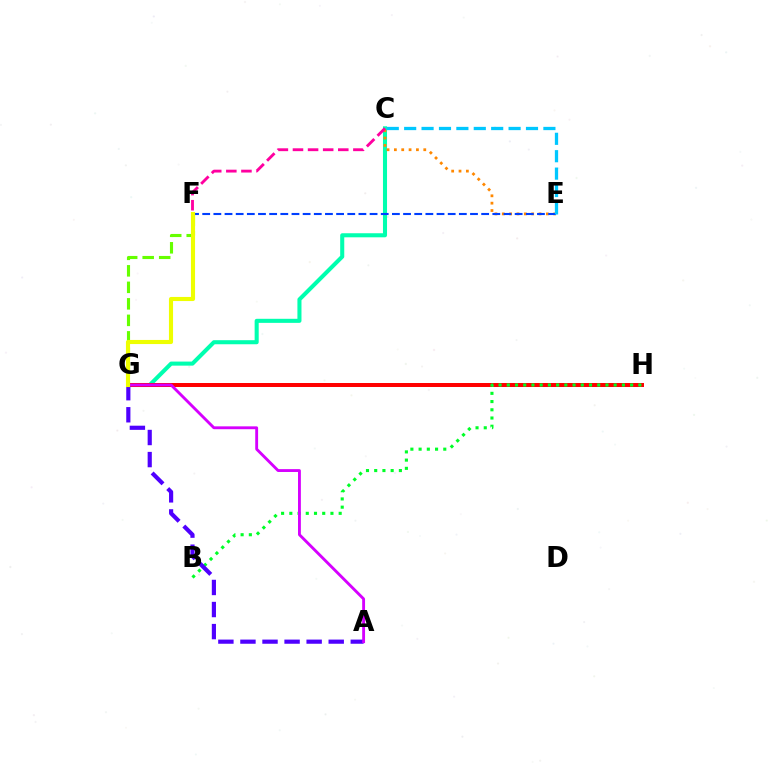{('C', 'G'): [{'color': '#00ffaf', 'line_style': 'solid', 'thickness': 2.93}], ('C', 'E'): [{'color': '#ff8800', 'line_style': 'dotted', 'thickness': 2.0}, {'color': '#00c7ff', 'line_style': 'dashed', 'thickness': 2.36}], ('E', 'F'): [{'color': '#003fff', 'line_style': 'dashed', 'thickness': 1.52}], ('G', 'H'): [{'color': '#ff0000', 'line_style': 'solid', 'thickness': 2.87}], ('B', 'H'): [{'color': '#00ff27', 'line_style': 'dotted', 'thickness': 2.23}], ('C', 'F'): [{'color': '#ff00a0', 'line_style': 'dashed', 'thickness': 2.05}], ('F', 'G'): [{'color': '#66ff00', 'line_style': 'dashed', 'thickness': 2.24}, {'color': '#eeff00', 'line_style': 'solid', 'thickness': 2.96}], ('A', 'G'): [{'color': '#4f00ff', 'line_style': 'dashed', 'thickness': 3.0}, {'color': '#d600ff', 'line_style': 'solid', 'thickness': 2.06}]}